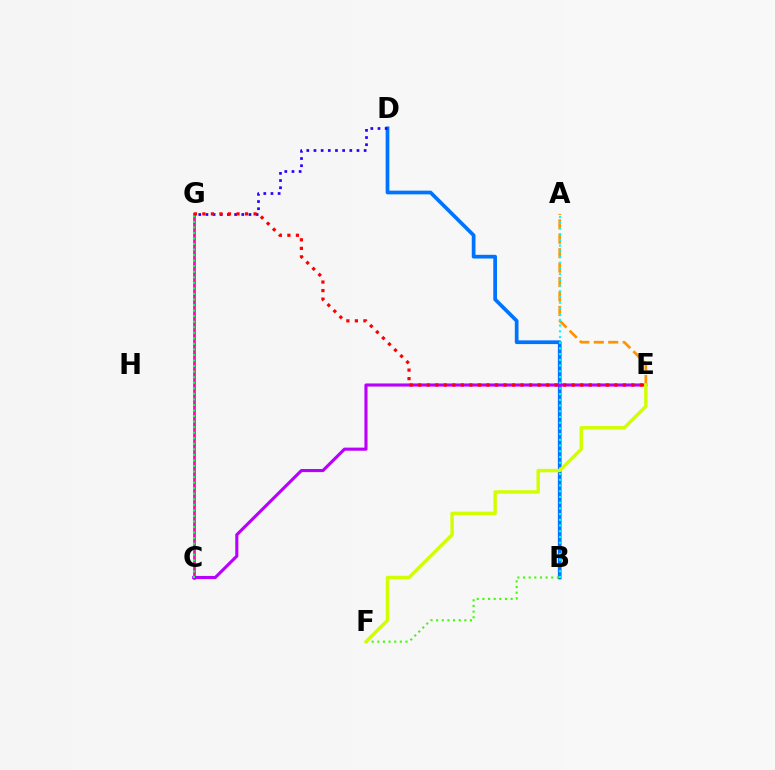{('C', 'G'): [{'color': '#ff00ac', 'line_style': 'solid', 'thickness': 1.93}, {'color': '#00ff5c', 'line_style': 'dotted', 'thickness': 1.51}], ('B', 'D'): [{'color': '#0074ff', 'line_style': 'solid', 'thickness': 2.67}], ('C', 'E'): [{'color': '#b900ff', 'line_style': 'solid', 'thickness': 2.23}], ('D', 'G'): [{'color': '#2500ff', 'line_style': 'dotted', 'thickness': 1.95}], ('A', 'E'): [{'color': '#ff9400', 'line_style': 'dashed', 'thickness': 1.96}], ('B', 'F'): [{'color': '#3dff00', 'line_style': 'dotted', 'thickness': 1.53}], ('E', 'G'): [{'color': '#ff0000', 'line_style': 'dotted', 'thickness': 2.32}], ('A', 'B'): [{'color': '#00fff6', 'line_style': 'dotted', 'thickness': 1.55}], ('E', 'F'): [{'color': '#d1ff00', 'line_style': 'solid', 'thickness': 2.46}]}